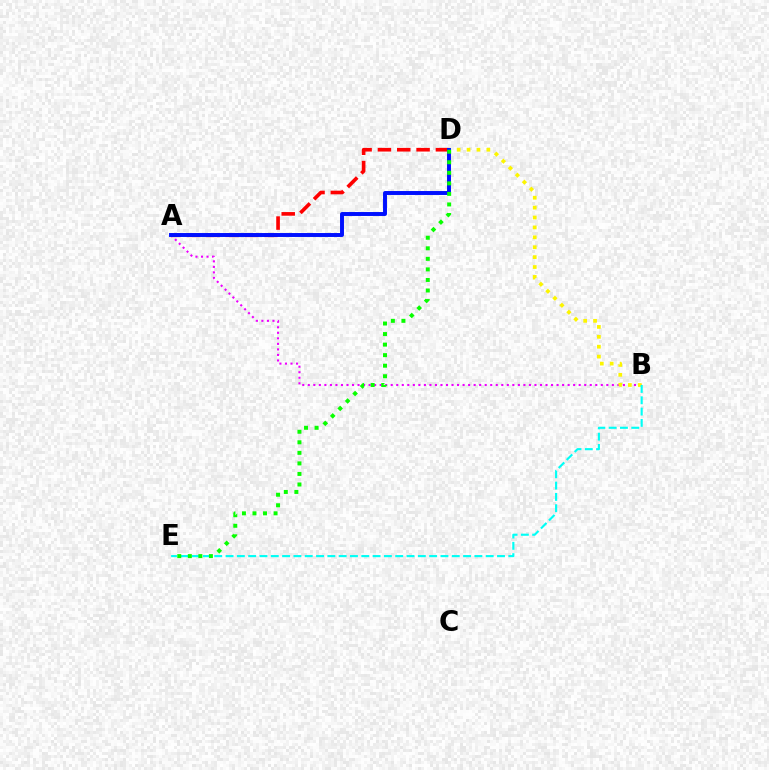{('A', 'B'): [{'color': '#ee00ff', 'line_style': 'dotted', 'thickness': 1.5}], ('B', 'D'): [{'color': '#fcf500', 'line_style': 'dotted', 'thickness': 2.69}], ('B', 'E'): [{'color': '#00fff6', 'line_style': 'dashed', 'thickness': 1.54}], ('A', 'D'): [{'color': '#ff0000', 'line_style': 'dashed', 'thickness': 2.63}, {'color': '#0010ff', 'line_style': 'solid', 'thickness': 2.84}], ('D', 'E'): [{'color': '#08ff00', 'line_style': 'dotted', 'thickness': 2.87}]}